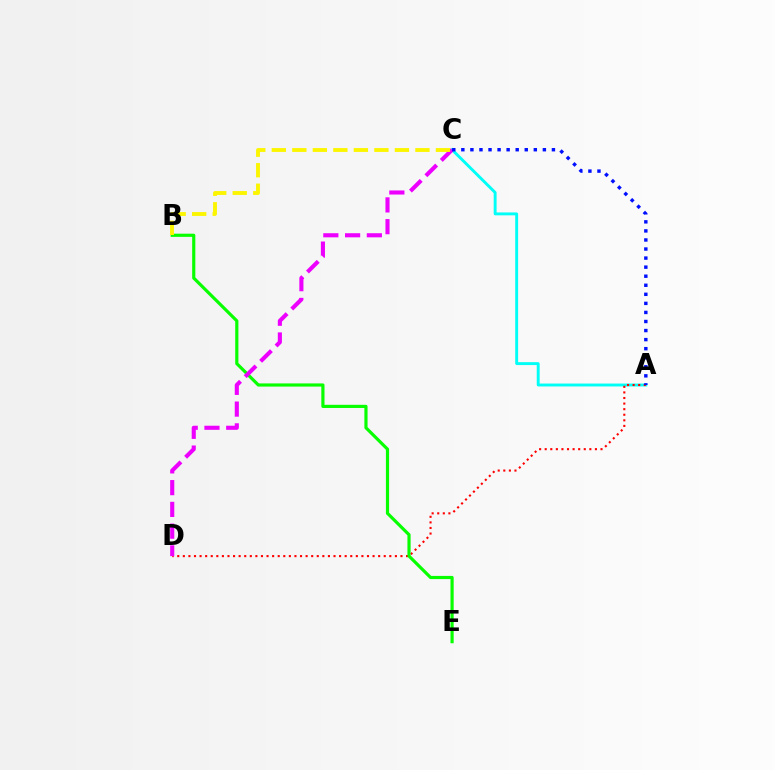{('A', 'C'): [{'color': '#00fff6', 'line_style': 'solid', 'thickness': 2.09}, {'color': '#0010ff', 'line_style': 'dotted', 'thickness': 2.46}], ('A', 'D'): [{'color': '#ff0000', 'line_style': 'dotted', 'thickness': 1.52}], ('B', 'E'): [{'color': '#08ff00', 'line_style': 'solid', 'thickness': 2.29}], ('C', 'D'): [{'color': '#ee00ff', 'line_style': 'dashed', 'thickness': 2.96}], ('B', 'C'): [{'color': '#fcf500', 'line_style': 'dashed', 'thickness': 2.79}]}